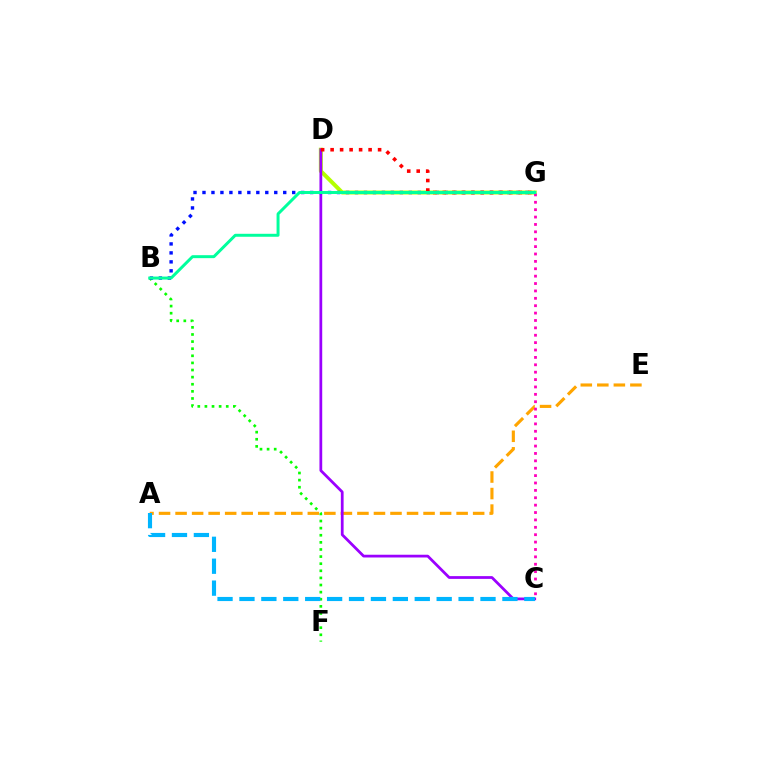{('A', 'E'): [{'color': '#ffa500', 'line_style': 'dashed', 'thickness': 2.25}], ('D', 'G'): [{'color': '#b3ff00', 'line_style': 'solid', 'thickness': 2.88}, {'color': '#ff0000', 'line_style': 'dotted', 'thickness': 2.58}], ('C', 'D'): [{'color': '#9b00ff', 'line_style': 'solid', 'thickness': 1.98}], ('B', 'F'): [{'color': '#08ff00', 'line_style': 'dotted', 'thickness': 1.93}], ('C', 'G'): [{'color': '#ff00bd', 'line_style': 'dotted', 'thickness': 2.01}], ('A', 'C'): [{'color': '#00b5ff', 'line_style': 'dashed', 'thickness': 2.98}], ('B', 'G'): [{'color': '#0010ff', 'line_style': 'dotted', 'thickness': 2.44}, {'color': '#00ff9d', 'line_style': 'solid', 'thickness': 2.14}]}